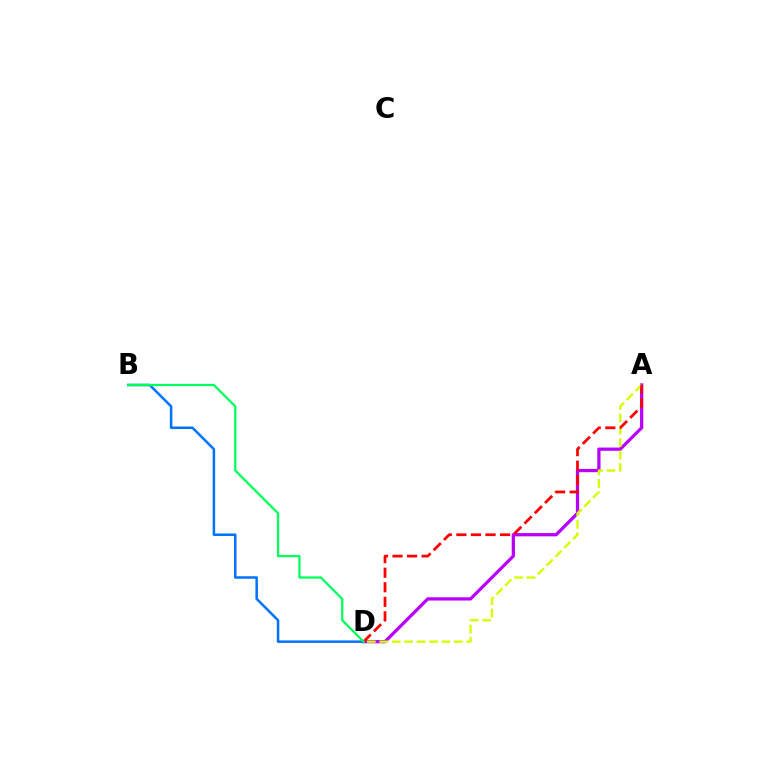{('A', 'D'): [{'color': '#b900ff', 'line_style': 'solid', 'thickness': 2.34}, {'color': '#d1ff00', 'line_style': 'dashed', 'thickness': 1.69}, {'color': '#ff0000', 'line_style': 'dashed', 'thickness': 1.98}], ('B', 'D'): [{'color': '#0074ff', 'line_style': 'solid', 'thickness': 1.82}, {'color': '#00ff5c', 'line_style': 'solid', 'thickness': 1.62}]}